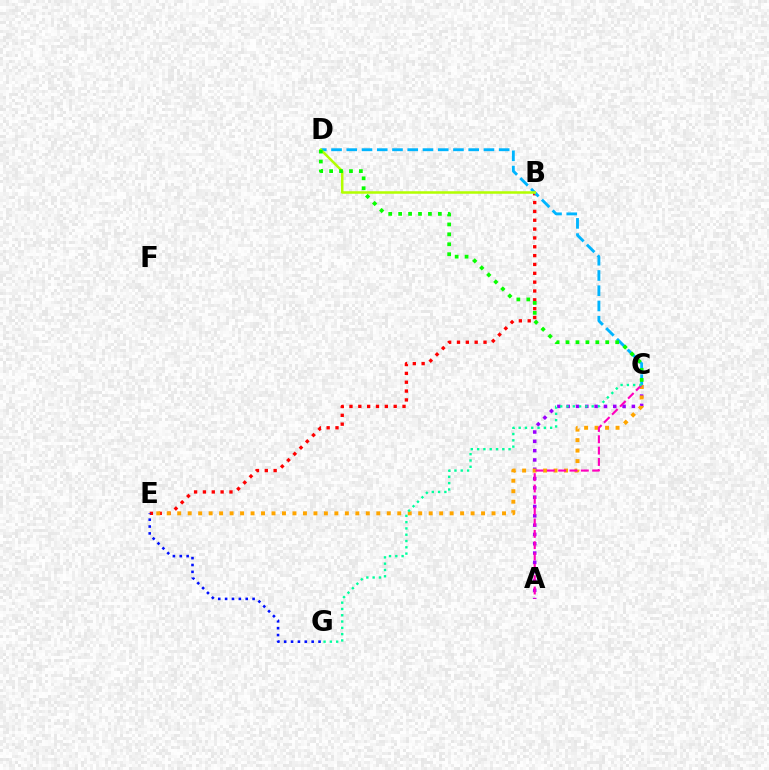{('B', 'E'): [{'color': '#ff0000', 'line_style': 'dotted', 'thickness': 2.4}], ('A', 'C'): [{'color': '#9b00ff', 'line_style': 'dotted', 'thickness': 2.53}, {'color': '#ff00bd', 'line_style': 'dashed', 'thickness': 1.54}], ('C', 'D'): [{'color': '#00b5ff', 'line_style': 'dashed', 'thickness': 2.07}, {'color': '#08ff00', 'line_style': 'dotted', 'thickness': 2.7}], ('E', 'G'): [{'color': '#0010ff', 'line_style': 'dotted', 'thickness': 1.87}], ('C', 'E'): [{'color': '#ffa500', 'line_style': 'dotted', 'thickness': 2.85}], ('B', 'D'): [{'color': '#b3ff00', 'line_style': 'solid', 'thickness': 1.81}], ('C', 'G'): [{'color': '#00ff9d', 'line_style': 'dotted', 'thickness': 1.71}]}